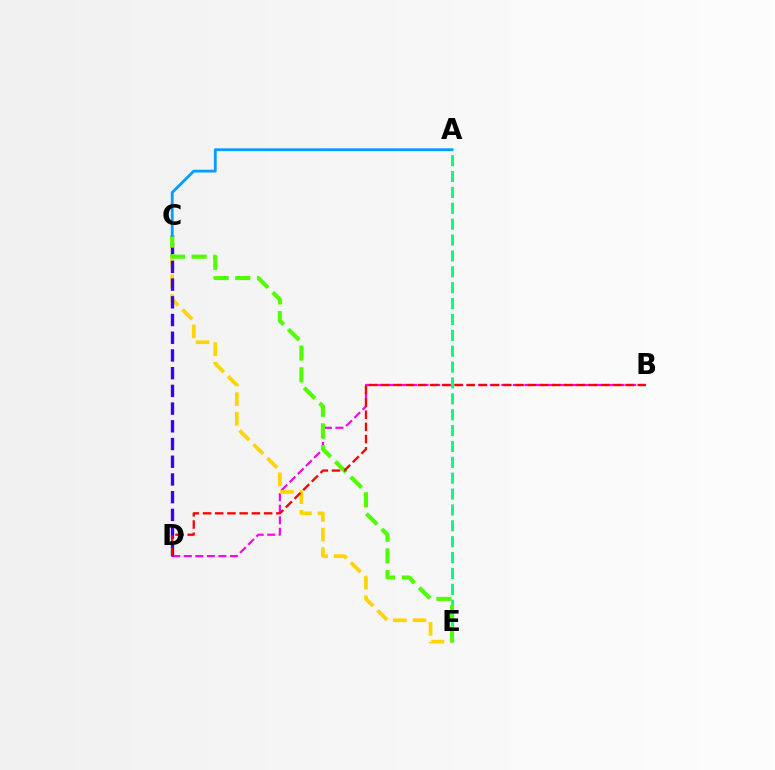{('B', 'D'): [{'color': '#ff00ed', 'line_style': 'dashed', 'thickness': 1.57}, {'color': '#ff0000', 'line_style': 'dashed', 'thickness': 1.66}], ('C', 'E'): [{'color': '#ffd500', 'line_style': 'dashed', 'thickness': 2.67}, {'color': '#4fff00', 'line_style': 'dashed', 'thickness': 2.95}], ('A', 'E'): [{'color': '#00ff86', 'line_style': 'dashed', 'thickness': 2.16}], ('C', 'D'): [{'color': '#3700ff', 'line_style': 'dashed', 'thickness': 2.41}], ('A', 'C'): [{'color': '#009eff', 'line_style': 'solid', 'thickness': 2.02}]}